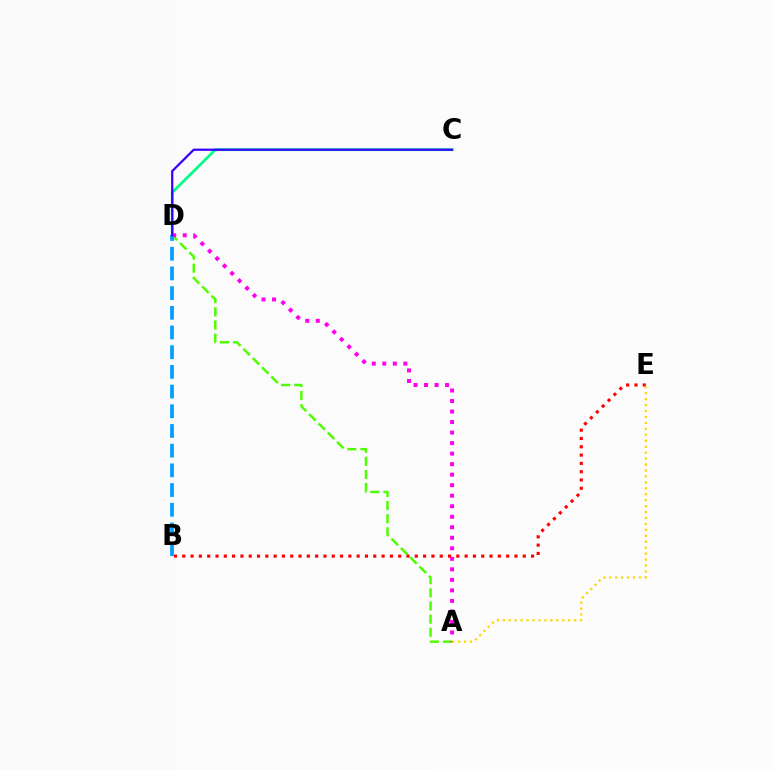{('C', 'D'): [{'color': '#00ff86', 'line_style': 'solid', 'thickness': 1.97}, {'color': '#3700ff', 'line_style': 'solid', 'thickness': 1.61}], ('A', 'D'): [{'color': '#4fff00', 'line_style': 'dashed', 'thickness': 1.79}, {'color': '#ff00ed', 'line_style': 'dotted', 'thickness': 2.86}], ('B', 'E'): [{'color': '#ff0000', 'line_style': 'dotted', 'thickness': 2.26}], ('A', 'E'): [{'color': '#ffd500', 'line_style': 'dotted', 'thickness': 1.61}], ('B', 'D'): [{'color': '#009eff', 'line_style': 'dashed', 'thickness': 2.68}]}